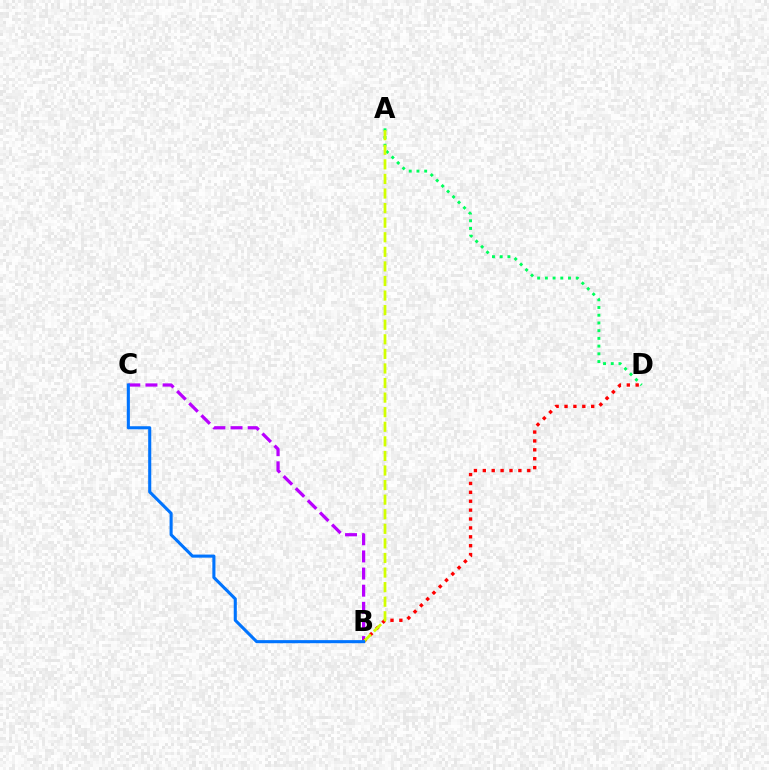{('B', 'C'): [{'color': '#b900ff', 'line_style': 'dashed', 'thickness': 2.33}, {'color': '#0074ff', 'line_style': 'solid', 'thickness': 2.22}], ('B', 'D'): [{'color': '#ff0000', 'line_style': 'dotted', 'thickness': 2.42}], ('A', 'D'): [{'color': '#00ff5c', 'line_style': 'dotted', 'thickness': 2.1}], ('A', 'B'): [{'color': '#d1ff00', 'line_style': 'dashed', 'thickness': 1.98}]}